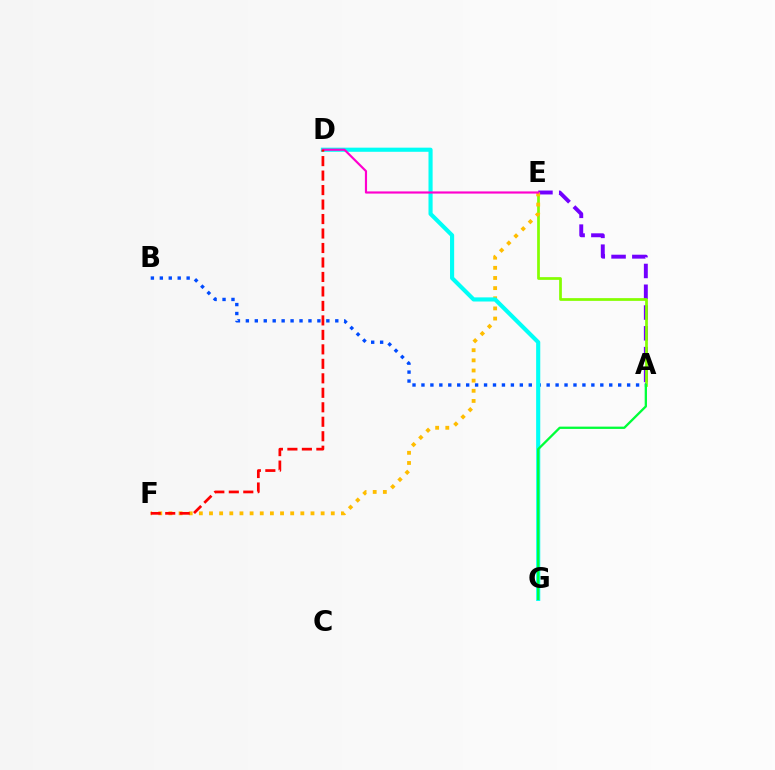{('A', 'E'): [{'color': '#7200ff', 'line_style': 'dashed', 'thickness': 2.82}, {'color': '#84ff00', 'line_style': 'solid', 'thickness': 1.97}], ('E', 'F'): [{'color': '#ffbd00', 'line_style': 'dotted', 'thickness': 2.76}], ('A', 'B'): [{'color': '#004bff', 'line_style': 'dotted', 'thickness': 2.43}], ('D', 'G'): [{'color': '#00fff6', 'line_style': 'solid', 'thickness': 2.97}], ('D', 'E'): [{'color': '#ff00cf', 'line_style': 'solid', 'thickness': 1.56}], ('A', 'G'): [{'color': '#00ff39', 'line_style': 'solid', 'thickness': 1.65}], ('D', 'F'): [{'color': '#ff0000', 'line_style': 'dashed', 'thickness': 1.97}]}